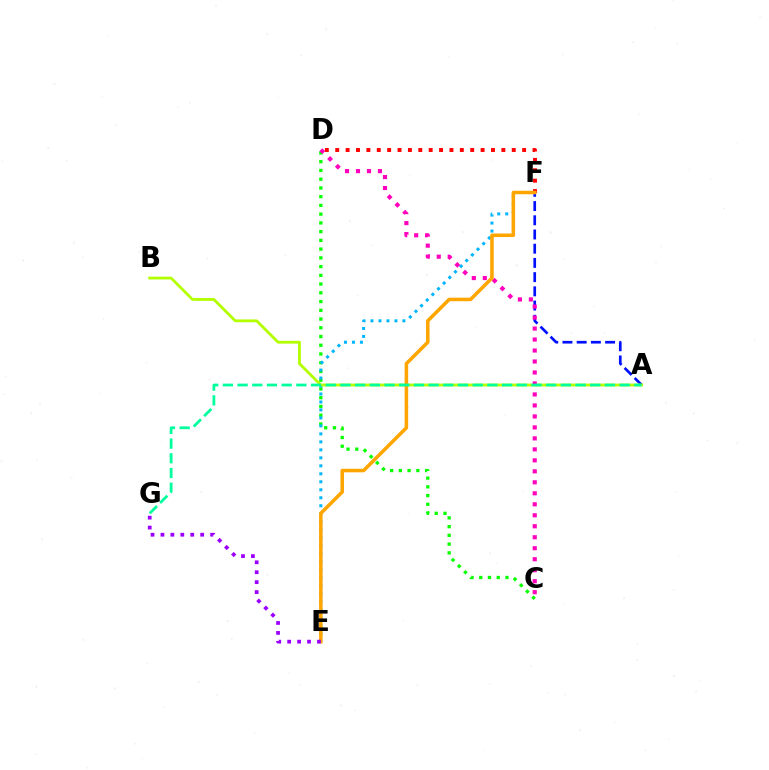{('C', 'D'): [{'color': '#08ff00', 'line_style': 'dotted', 'thickness': 2.37}, {'color': '#ff00bd', 'line_style': 'dotted', 'thickness': 2.98}], ('E', 'F'): [{'color': '#00b5ff', 'line_style': 'dotted', 'thickness': 2.17}, {'color': '#ffa500', 'line_style': 'solid', 'thickness': 2.54}], ('D', 'F'): [{'color': '#ff0000', 'line_style': 'dotted', 'thickness': 2.82}], ('A', 'F'): [{'color': '#0010ff', 'line_style': 'dashed', 'thickness': 1.93}], ('A', 'B'): [{'color': '#b3ff00', 'line_style': 'solid', 'thickness': 2.03}], ('A', 'G'): [{'color': '#00ff9d', 'line_style': 'dashed', 'thickness': 2.0}], ('E', 'G'): [{'color': '#9b00ff', 'line_style': 'dotted', 'thickness': 2.7}]}